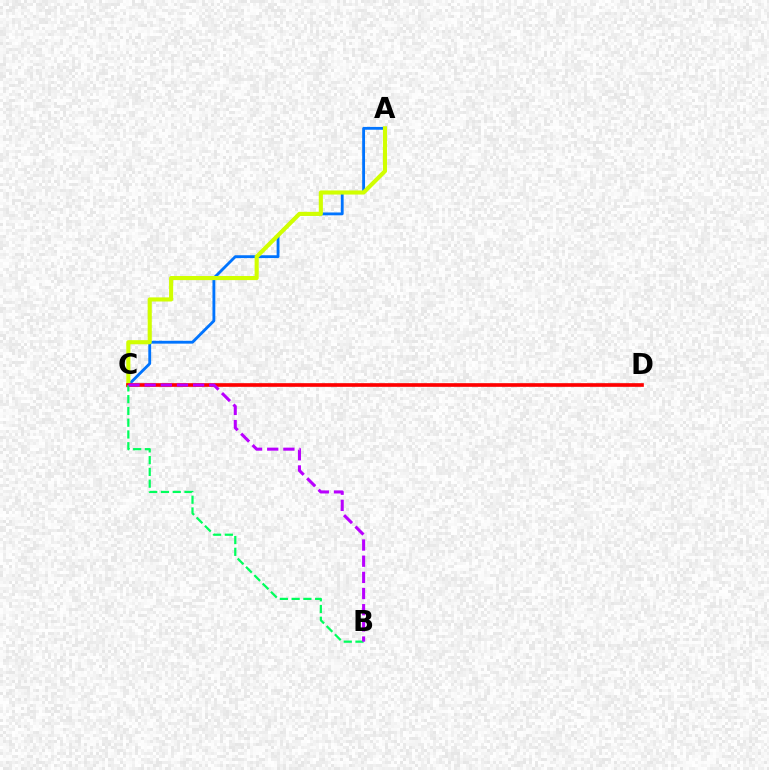{('A', 'C'): [{'color': '#0074ff', 'line_style': 'solid', 'thickness': 2.04}, {'color': '#d1ff00', 'line_style': 'solid', 'thickness': 2.96}], ('C', 'D'): [{'color': '#ff0000', 'line_style': 'solid', 'thickness': 2.63}], ('B', 'C'): [{'color': '#00ff5c', 'line_style': 'dashed', 'thickness': 1.6}, {'color': '#b900ff', 'line_style': 'dashed', 'thickness': 2.2}]}